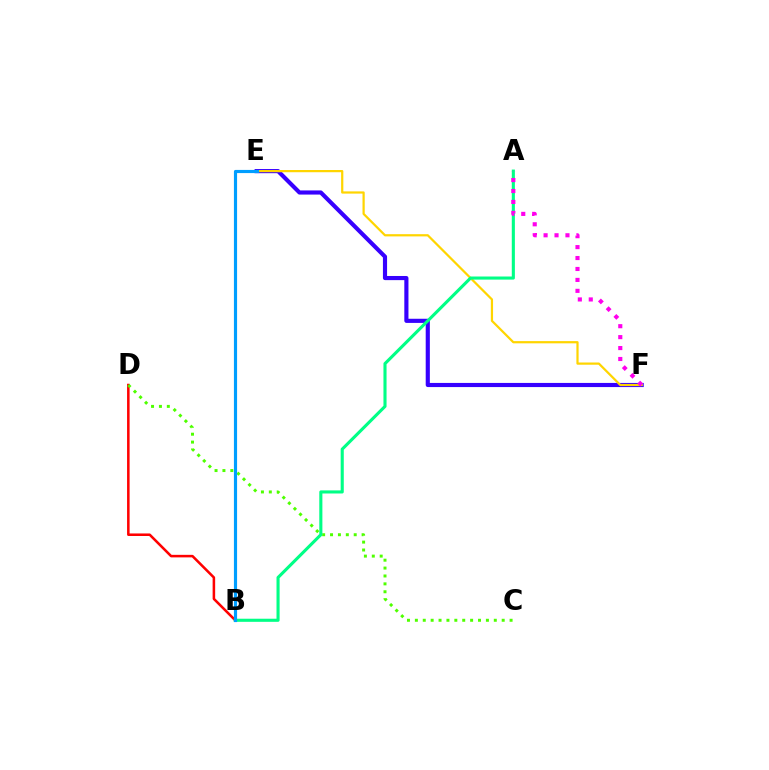{('B', 'D'): [{'color': '#ff0000', 'line_style': 'solid', 'thickness': 1.83}], ('E', 'F'): [{'color': '#3700ff', 'line_style': 'solid', 'thickness': 2.98}, {'color': '#ffd500', 'line_style': 'solid', 'thickness': 1.6}], ('C', 'D'): [{'color': '#4fff00', 'line_style': 'dotted', 'thickness': 2.14}], ('A', 'B'): [{'color': '#00ff86', 'line_style': 'solid', 'thickness': 2.23}], ('B', 'E'): [{'color': '#009eff', 'line_style': 'solid', 'thickness': 2.28}], ('A', 'F'): [{'color': '#ff00ed', 'line_style': 'dotted', 'thickness': 2.97}]}